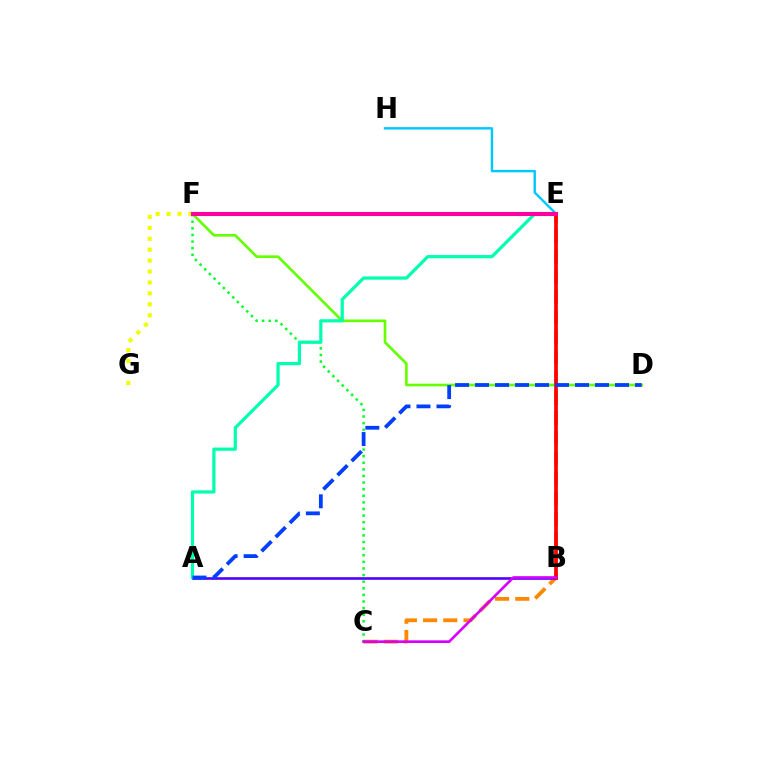{('C', 'E'): [{'color': '#ff8800', 'line_style': 'dashed', 'thickness': 2.75}], ('A', 'B'): [{'color': '#4f00ff', 'line_style': 'solid', 'thickness': 1.88}], ('C', 'F'): [{'color': '#00ff27', 'line_style': 'dotted', 'thickness': 1.8}], ('E', 'H'): [{'color': '#00c7ff', 'line_style': 'solid', 'thickness': 1.74}], ('D', 'F'): [{'color': '#66ff00', 'line_style': 'solid', 'thickness': 1.92}], ('F', 'G'): [{'color': '#eeff00', 'line_style': 'dotted', 'thickness': 2.97}], ('A', 'E'): [{'color': '#00ffaf', 'line_style': 'solid', 'thickness': 2.32}], ('B', 'E'): [{'color': '#ff0000', 'line_style': 'solid', 'thickness': 2.65}], ('E', 'F'): [{'color': '#ff00a0', 'line_style': 'solid', 'thickness': 2.96}], ('B', 'C'): [{'color': '#d600ff', 'line_style': 'solid', 'thickness': 1.91}], ('A', 'D'): [{'color': '#003fff', 'line_style': 'dashed', 'thickness': 2.72}]}